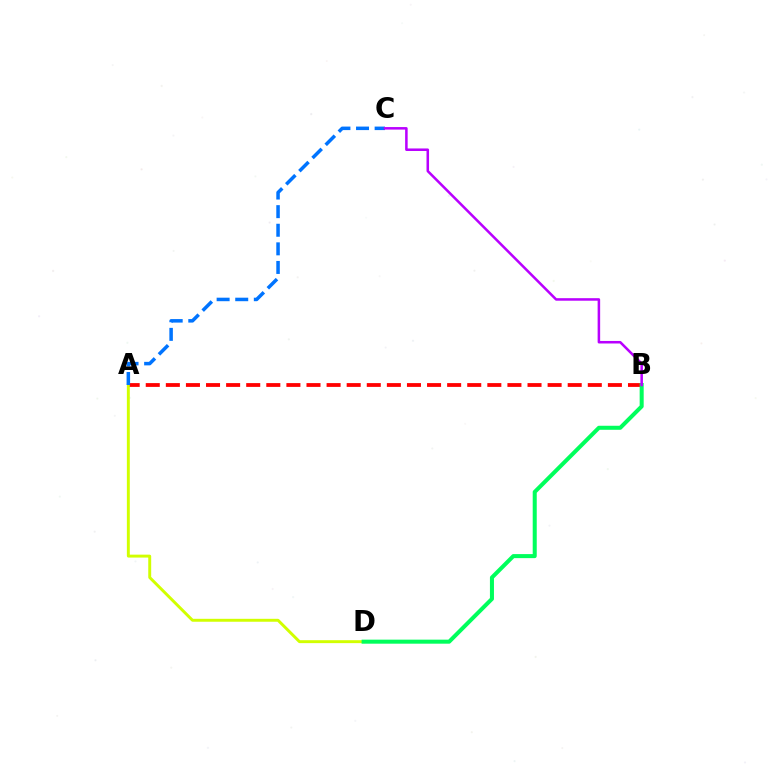{('A', 'B'): [{'color': '#ff0000', 'line_style': 'dashed', 'thickness': 2.73}], ('A', 'D'): [{'color': '#d1ff00', 'line_style': 'solid', 'thickness': 2.11}], ('A', 'C'): [{'color': '#0074ff', 'line_style': 'dashed', 'thickness': 2.53}], ('B', 'D'): [{'color': '#00ff5c', 'line_style': 'solid', 'thickness': 2.9}], ('B', 'C'): [{'color': '#b900ff', 'line_style': 'solid', 'thickness': 1.82}]}